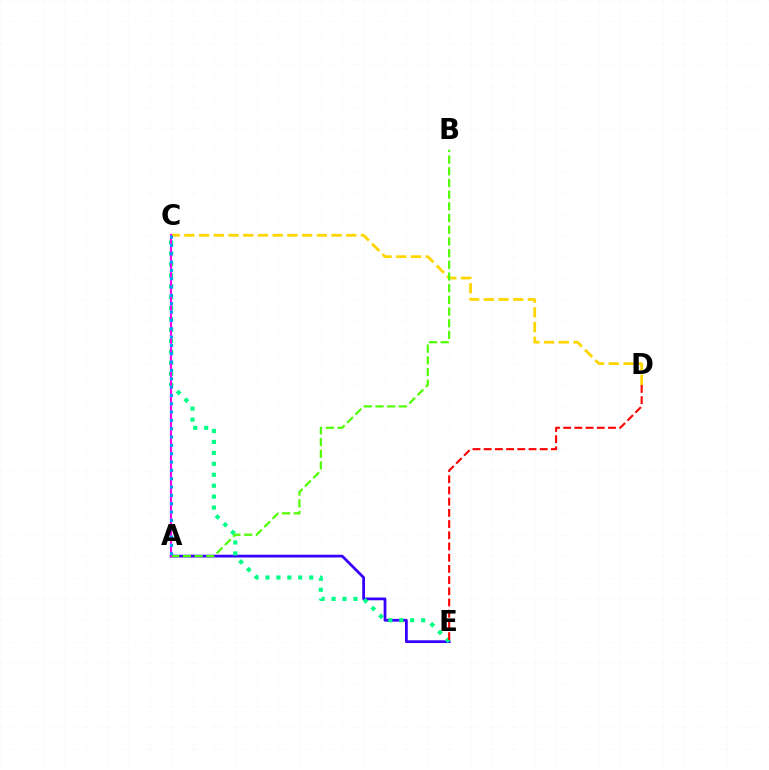{('A', 'E'): [{'color': '#3700ff', 'line_style': 'solid', 'thickness': 1.99}], ('C', 'D'): [{'color': '#ffd500', 'line_style': 'dashed', 'thickness': 2.0}], ('C', 'E'): [{'color': '#00ff86', 'line_style': 'dotted', 'thickness': 2.97}], ('A', 'B'): [{'color': '#4fff00', 'line_style': 'dashed', 'thickness': 1.59}], ('A', 'C'): [{'color': '#ff00ed', 'line_style': 'solid', 'thickness': 1.53}, {'color': '#009eff', 'line_style': 'dotted', 'thickness': 2.26}], ('D', 'E'): [{'color': '#ff0000', 'line_style': 'dashed', 'thickness': 1.52}]}